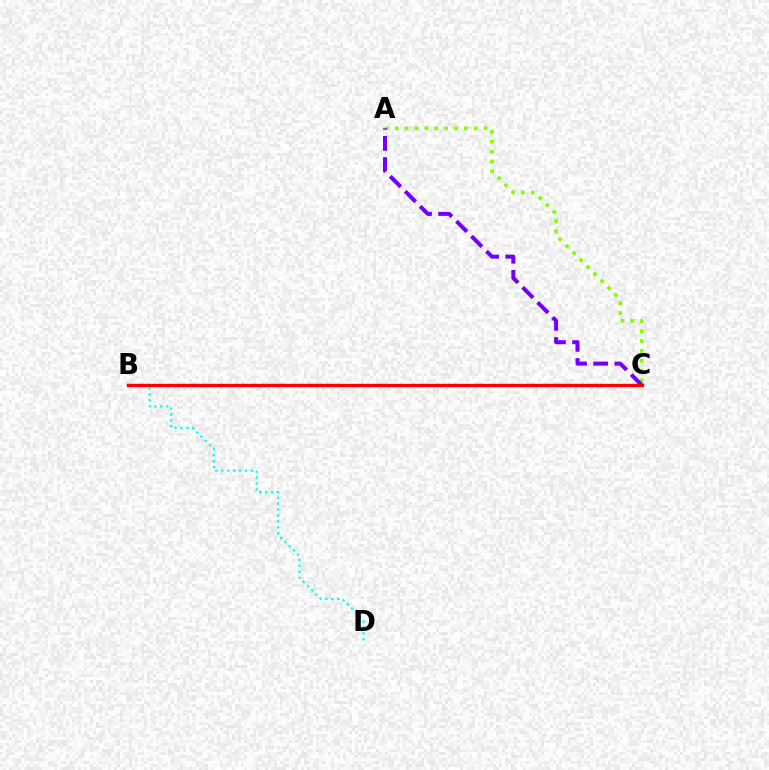{('A', 'C'): [{'color': '#84ff00', 'line_style': 'dotted', 'thickness': 2.68}, {'color': '#7200ff', 'line_style': 'dashed', 'thickness': 2.88}], ('B', 'D'): [{'color': '#00fff6', 'line_style': 'dotted', 'thickness': 1.61}], ('B', 'C'): [{'color': '#ff0000', 'line_style': 'solid', 'thickness': 2.43}]}